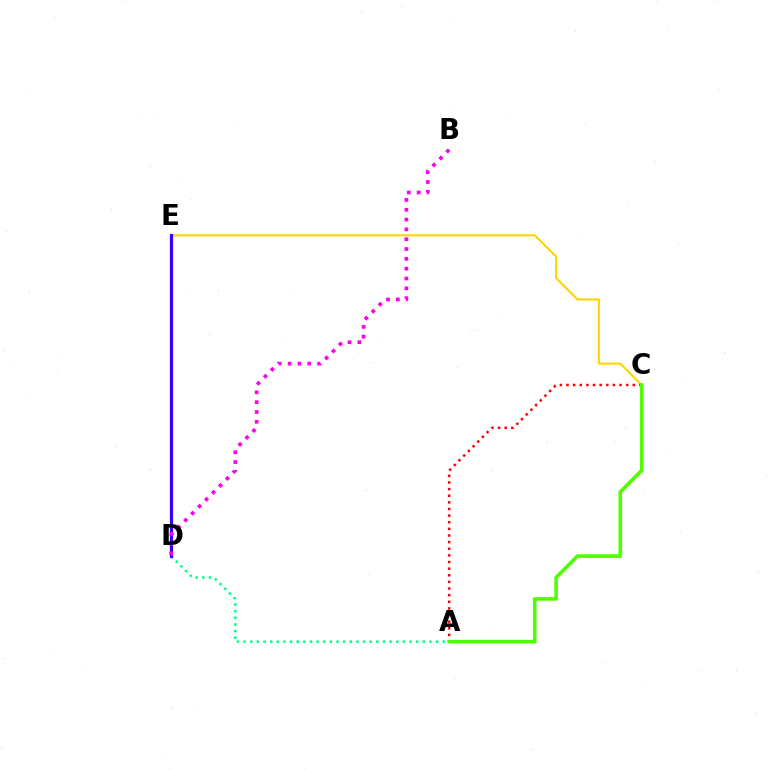{('A', 'D'): [{'color': '#00ff86', 'line_style': 'dotted', 'thickness': 1.8}], ('C', 'E'): [{'color': '#ffd500', 'line_style': 'solid', 'thickness': 1.52}], ('A', 'C'): [{'color': '#ff0000', 'line_style': 'dotted', 'thickness': 1.8}, {'color': '#4fff00', 'line_style': 'solid', 'thickness': 2.58}], ('D', 'E'): [{'color': '#009eff', 'line_style': 'solid', 'thickness': 2.37}, {'color': '#3700ff', 'line_style': 'solid', 'thickness': 2.13}], ('B', 'D'): [{'color': '#ff00ed', 'line_style': 'dotted', 'thickness': 2.67}]}